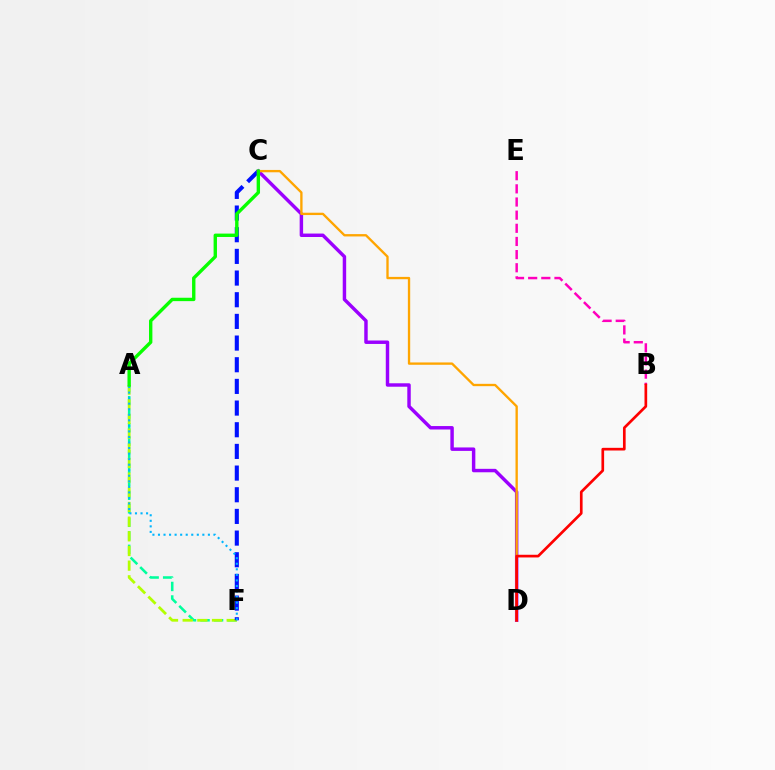{('A', 'F'): [{'color': '#00ff9d', 'line_style': 'dashed', 'thickness': 1.84}, {'color': '#b3ff00', 'line_style': 'dashed', 'thickness': 1.99}, {'color': '#00b5ff', 'line_style': 'dotted', 'thickness': 1.51}], ('B', 'E'): [{'color': '#ff00bd', 'line_style': 'dashed', 'thickness': 1.79}], ('C', 'F'): [{'color': '#0010ff', 'line_style': 'dashed', 'thickness': 2.94}], ('C', 'D'): [{'color': '#9b00ff', 'line_style': 'solid', 'thickness': 2.48}, {'color': '#ffa500', 'line_style': 'solid', 'thickness': 1.68}], ('B', 'D'): [{'color': '#ff0000', 'line_style': 'solid', 'thickness': 1.93}], ('A', 'C'): [{'color': '#08ff00', 'line_style': 'solid', 'thickness': 2.43}]}